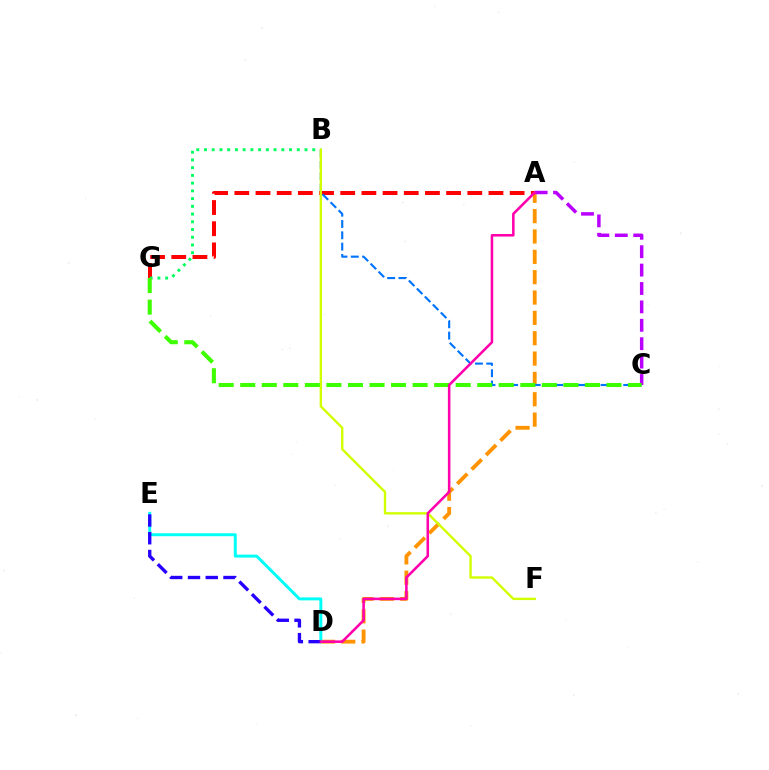{('A', 'G'): [{'color': '#ff0000', 'line_style': 'dashed', 'thickness': 2.88}], ('A', 'D'): [{'color': '#ff9400', 'line_style': 'dashed', 'thickness': 2.76}, {'color': '#ff00ac', 'line_style': 'solid', 'thickness': 1.84}], ('B', 'C'): [{'color': '#0074ff', 'line_style': 'dashed', 'thickness': 1.54}], ('A', 'C'): [{'color': '#b900ff', 'line_style': 'dashed', 'thickness': 2.5}], ('B', 'G'): [{'color': '#00ff5c', 'line_style': 'dotted', 'thickness': 2.1}], ('D', 'E'): [{'color': '#00fff6', 'line_style': 'solid', 'thickness': 2.13}, {'color': '#2500ff', 'line_style': 'dashed', 'thickness': 2.41}], ('B', 'F'): [{'color': '#d1ff00', 'line_style': 'solid', 'thickness': 1.71}], ('C', 'G'): [{'color': '#3dff00', 'line_style': 'dashed', 'thickness': 2.93}]}